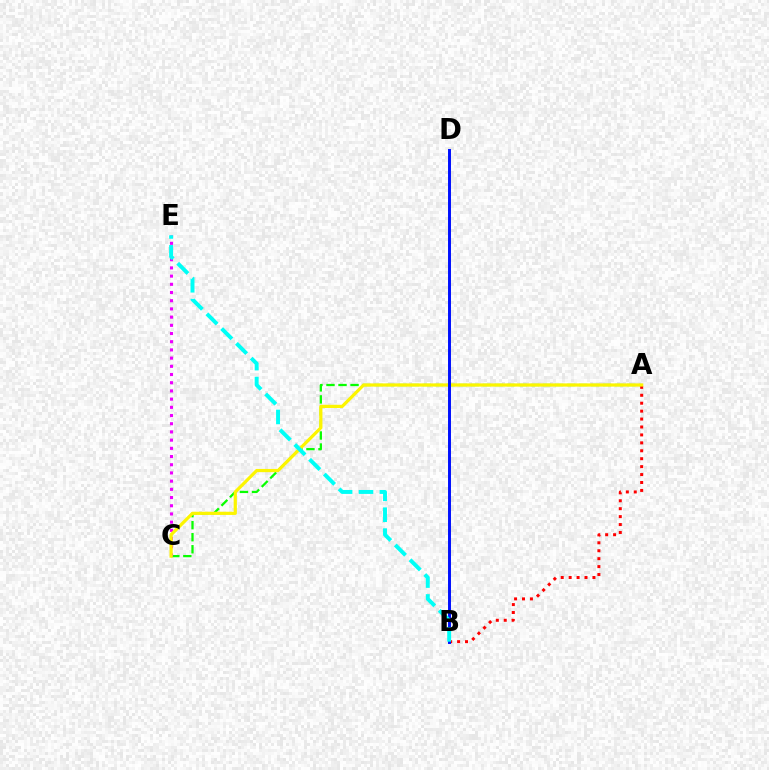{('A', 'C'): [{'color': '#08ff00', 'line_style': 'dashed', 'thickness': 1.63}, {'color': '#fcf500', 'line_style': 'solid', 'thickness': 2.31}], ('C', 'E'): [{'color': '#ee00ff', 'line_style': 'dotted', 'thickness': 2.23}], ('A', 'B'): [{'color': '#ff0000', 'line_style': 'dotted', 'thickness': 2.15}], ('B', 'D'): [{'color': '#0010ff', 'line_style': 'solid', 'thickness': 2.13}], ('B', 'E'): [{'color': '#00fff6', 'line_style': 'dashed', 'thickness': 2.84}]}